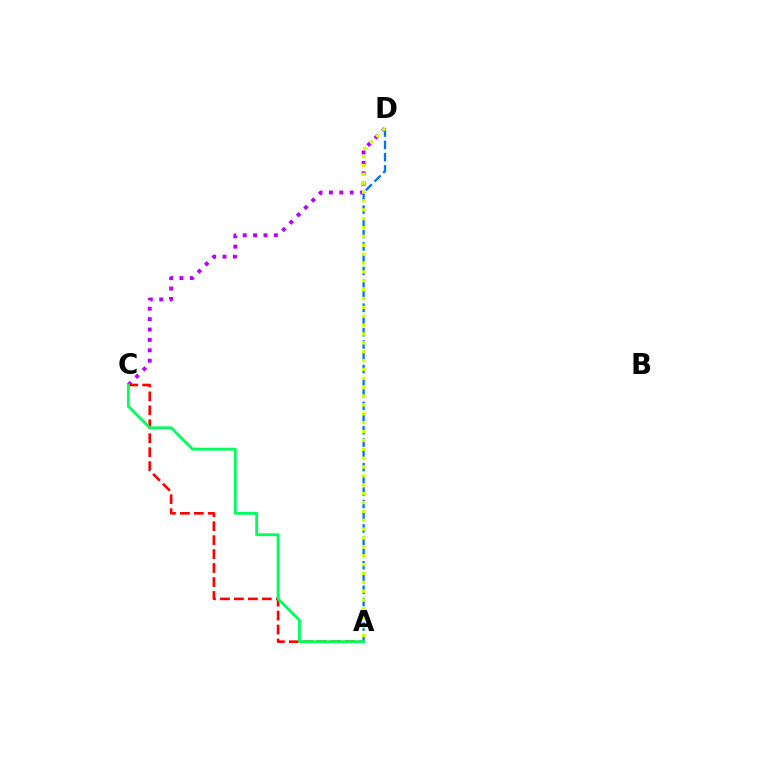{('C', 'D'): [{'color': '#b900ff', 'line_style': 'dotted', 'thickness': 2.82}], ('A', 'C'): [{'color': '#ff0000', 'line_style': 'dashed', 'thickness': 1.9}, {'color': '#00ff5c', 'line_style': 'solid', 'thickness': 2.03}], ('A', 'D'): [{'color': '#0074ff', 'line_style': 'dashed', 'thickness': 1.67}, {'color': '#d1ff00', 'line_style': 'dotted', 'thickness': 2.41}]}